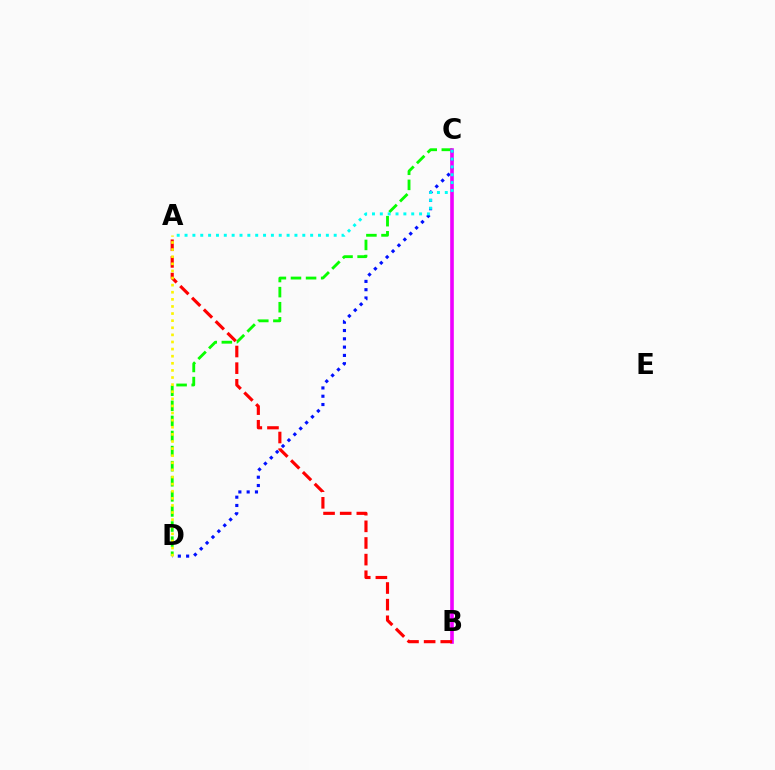{('C', 'D'): [{'color': '#08ff00', 'line_style': 'dashed', 'thickness': 2.05}, {'color': '#0010ff', 'line_style': 'dotted', 'thickness': 2.25}], ('B', 'C'): [{'color': '#ee00ff', 'line_style': 'solid', 'thickness': 2.61}], ('A', 'C'): [{'color': '#00fff6', 'line_style': 'dotted', 'thickness': 2.13}], ('A', 'B'): [{'color': '#ff0000', 'line_style': 'dashed', 'thickness': 2.26}], ('A', 'D'): [{'color': '#fcf500', 'line_style': 'dotted', 'thickness': 1.93}]}